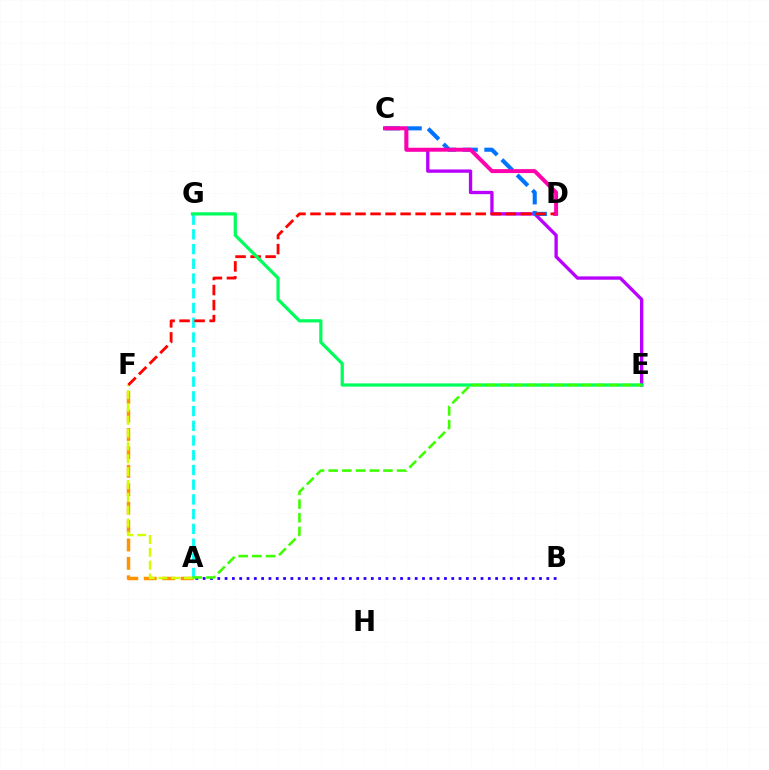{('A', 'B'): [{'color': '#2500ff', 'line_style': 'dotted', 'thickness': 1.99}], ('A', 'F'): [{'color': '#ff9400', 'line_style': 'dashed', 'thickness': 2.5}, {'color': '#d1ff00', 'line_style': 'dashed', 'thickness': 1.74}], ('A', 'G'): [{'color': '#00fff6', 'line_style': 'dashed', 'thickness': 2.0}], ('C', 'E'): [{'color': '#b900ff', 'line_style': 'solid', 'thickness': 2.4}], ('C', 'D'): [{'color': '#0074ff', 'line_style': 'dashed', 'thickness': 2.94}, {'color': '#ff00ac', 'line_style': 'solid', 'thickness': 2.83}], ('D', 'F'): [{'color': '#ff0000', 'line_style': 'dashed', 'thickness': 2.04}], ('E', 'G'): [{'color': '#00ff5c', 'line_style': 'solid', 'thickness': 2.33}], ('A', 'E'): [{'color': '#3dff00', 'line_style': 'dashed', 'thickness': 1.86}]}